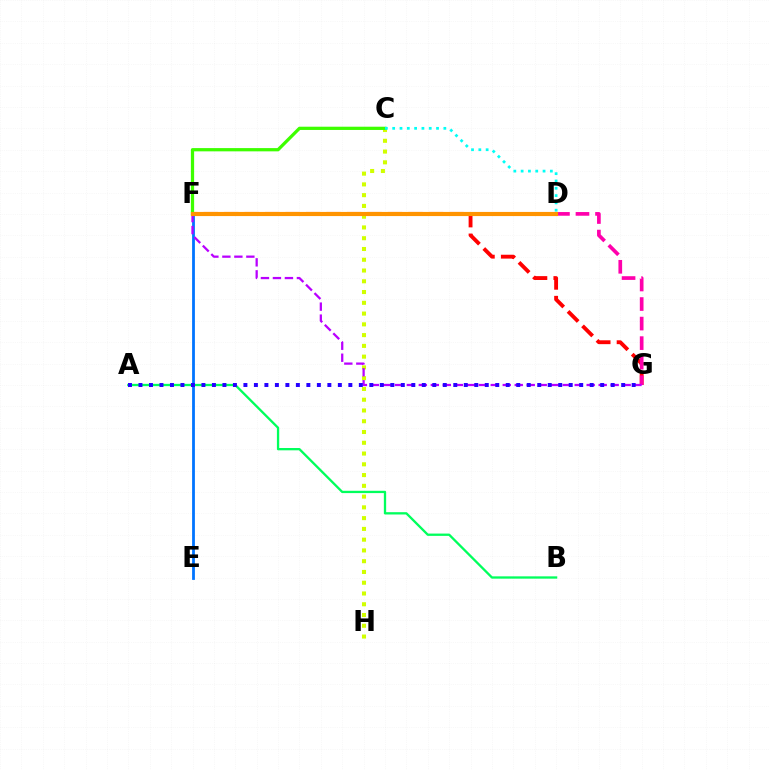{('F', 'G'): [{'color': '#ff0000', 'line_style': 'dashed', 'thickness': 2.78}, {'color': '#b900ff', 'line_style': 'dashed', 'thickness': 1.63}], ('D', 'G'): [{'color': '#ff00ac', 'line_style': 'dashed', 'thickness': 2.66}], ('C', 'H'): [{'color': '#d1ff00', 'line_style': 'dotted', 'thickness': 2.93}], ('C', 'F'): [{'color': '#3dff00', 'line_style': 'solid', 'thickness': 2.34}], ('C', 'D'): [{'color': '#00fff6', 'line_style': 'dotted', 'thickness': 1.99}], ('A', 'B'): [{'color': '#00ff5c', 'line_style': 'solid', 'thickness': 1.66}], ('E', 'F'): [{'color': '#0074ff', 'line_style': 'solid', 'thickness': 2.01}], ('D', 'F'): [{'color': '#ff9400', 'line_style': 'solid', 'thickness': 2.98}], ('A', 'G'): [{'color': '#2500ff', 'line_style': 'dotted', 'thickness': 2.85}]}